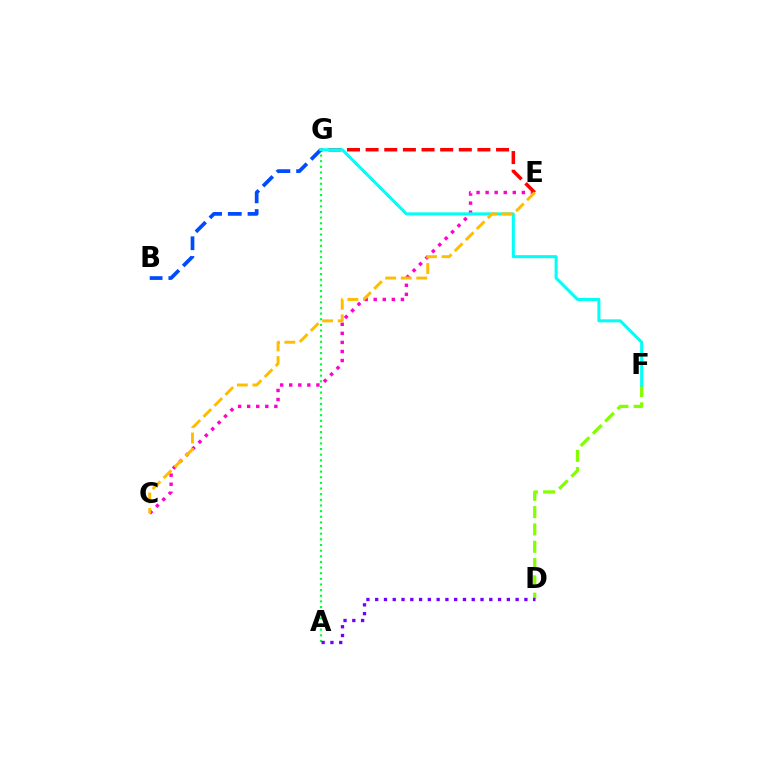{('B', 'G'): [{'color': '#004bff', 'line_style': 'dashed', 'thickness': 2.68}], ('C', 'E'): [{'color': '#ff00cf', 'line_style': 'dotted', 'thickness': 2.46}, {'color': '#ffbd00', 'line_style': 'dashed', 'thickness': 2.11}], ('E', 'G'): [{'color': '#ff0000', 'line_style': 'dashed', 'thickness': 2.53}], ('A', 'G'): [{'color': '#00ff39', 'line_style': 'dotted', 'thickness': 1.53}], ('D', 'F'): [{'color': '#84ff00', 'line_style': 'dashed', 'thickness': 2.35}], ('F', 'G'): [{'color': '#00fff6', 'line_style': 'solid', 'thickness': 2.18}], ('A', 'D'): [{'color': '#7200ff', 'line_style': 'dotted', 'thickness': 2.38}]}